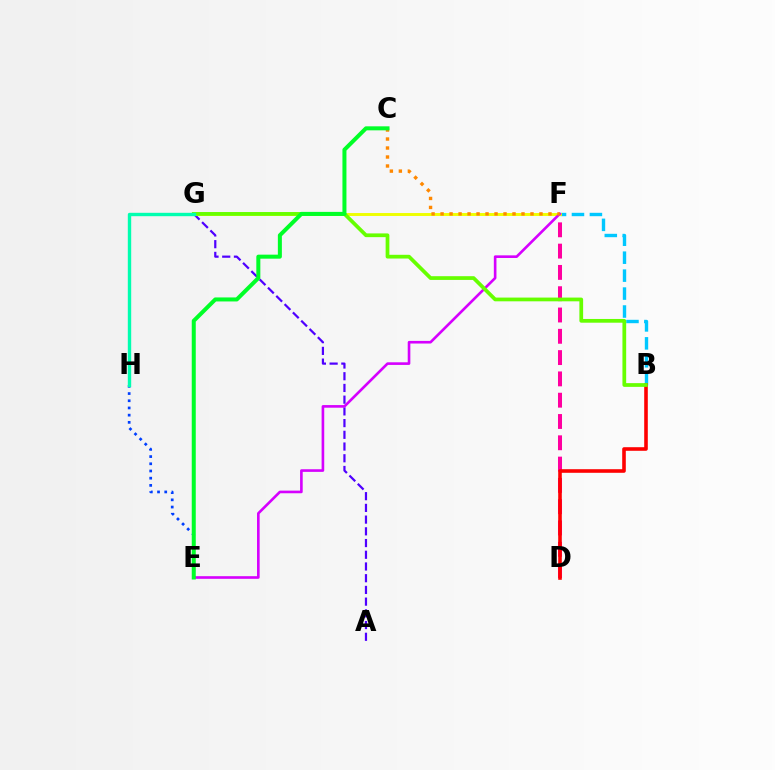{('E', 'H'): [{'color': '#003fff', 'line_style': 'dotted', 'thickness': 1.96}], ('B', 'F'): [{'color': '#00c7ff', 'line_style': 'dashed', 'thickness': 2.44}], ('A', 'G'): [{'color': '#4f00ff', 'line_style': 'dashed', 'thickness': 1.59}], ('D', 'F'): [{'color': '#ff00a0', 'line_style': 'dashed', 'thickness': 2.89}], ('B', 'D'): [{'color': '#ff0000', 'line_style': 'solid', 'thickness': 2.59}], ('F', 'G'): [{'color': '#eeff00', 'line_style': 'solid', 'thickness': 2.11}], ('E', 'F'): [{'color': '#d600ff', 'line_style': 'solid', 'thickness': 1.89}], ('B', 'G'): [{'color': '#66ff00', 'line_style': 'solid', 'thickness': 2.69}], ('C', 'F'): [{'color': '#ff8800', 'line_style': 'dotted', 'thickness': 2.44}], ('C', 'E'): [{'color': '#00ff27', 'line_style': 'solid', 'thickness': 2.89}], ('G', 'H'): [{'color': '#00ffaf', 'line_style': 'solid', 'thickness': 2.44}]}